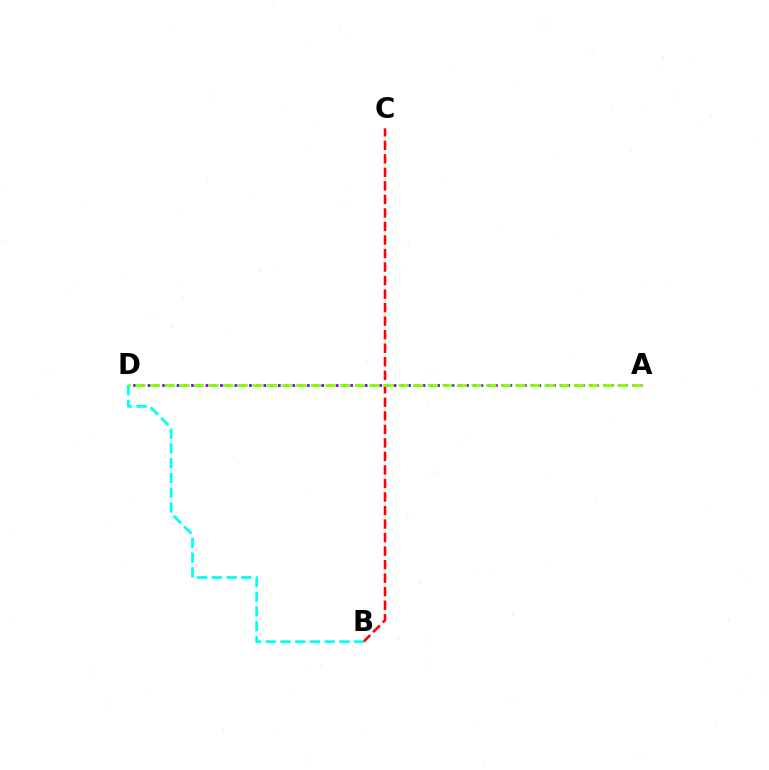{('B', 'C'): [{'color': '#ff0000', 'line_style': 'dashed', 'thickness': 1.84}], ('A', 'D'): [{'color': '#7200ff', 'line_style': 'dotted', 'thickness': 1.97}, {'color': '#84ff00', 'line_style': 'dashed', 'thickness': 1.99}], ('B', 'D'): [{'color': '#00fff6', 'line_style': 'dashed', 'thickness': 2.0}]}